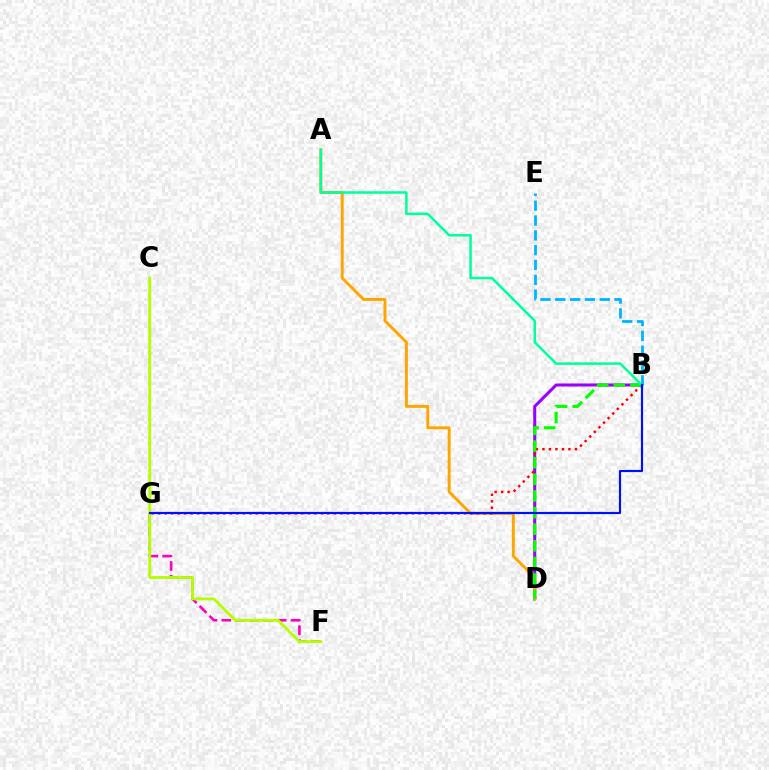{('B', 'D'): [{'color': '#9b00ff', 'line_style': 'solid', 'thickness': 2.17}, {'color': '#08ff00', 'line_style': 'dashed', 'thickness': 2.26}], ('F', 'G'): [{'color': '#ff00bd', 'line_style': 'dashed', 'thickness': 1.88}], ('C', 'F'): [{'color': '#b3ff00', 'line_style': 'solid', 'thickness': 2.05}], ('A', 'D'): [{'color': '#ffa500', 'line_style': 'solid', 'thickness': 2.11}], ('B', 'G'): [{'color': '#ff0000', 'line_style': 'dotted', 'thickness': 1.77}, {'color': '#0010ff', 'line_style': 'solid', 'thickness': 1.57}], ('B', 'E'): [{'color': '#00b5ff', 'line_style': 'dashed', 'thickness': 2.01}], ('A', 'B'): [{'color': '#00ff9d', 'line_style': 'solid', 'thickness': 1.81}]}